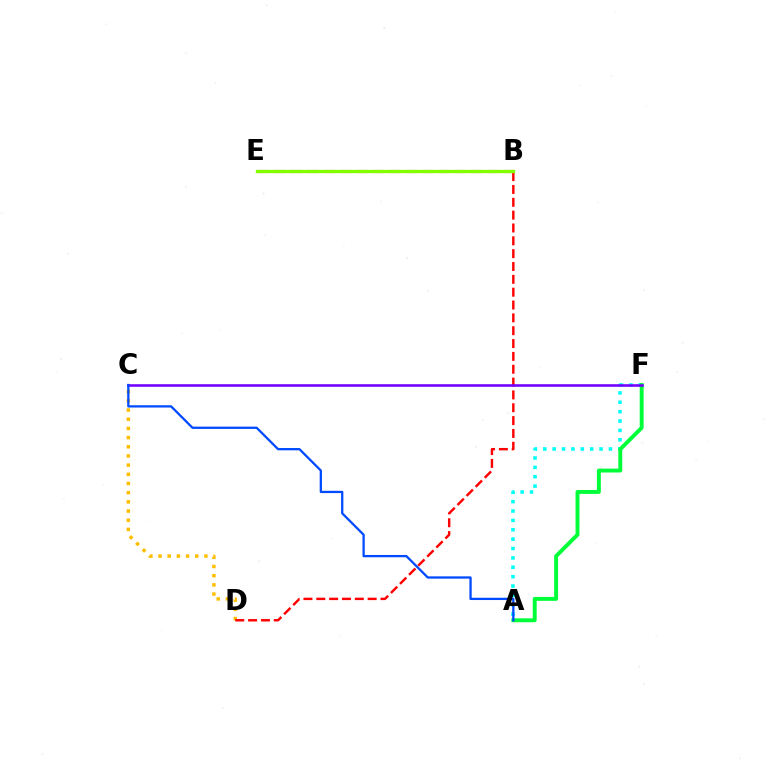{('C', 'D'): [{'color': '#ffbd00', 'line_style': 'dotted', 'thickness': 2.49}], ('B', 'E'): [{'color': '#ff00cf', 'line_style': 'dashed', 'thickness': 2.23}, {'color': '#84ff00', 'line_style': 'solid', 'thickness': 2.39}], ('A', 'F'): [{'color': '#00fff6', 'line_style': 'dotted', 'thickness': 2.55}, {'color': '#00ff39', 'line_style': 'solid', 'thickness': 2.82}], ('B', 'D'): [{'color': '#ff0000', 'line_style': 'dashed', 'thickness': 1.74}], ('C', 'F'): [{'color': '#7200ff', 'line_style': 'solid', 'thickness': 1.86}], ('A', 'C'): [{'color': '#004bff', 'line_style': 'solid', 'thickness': 1.65}]}